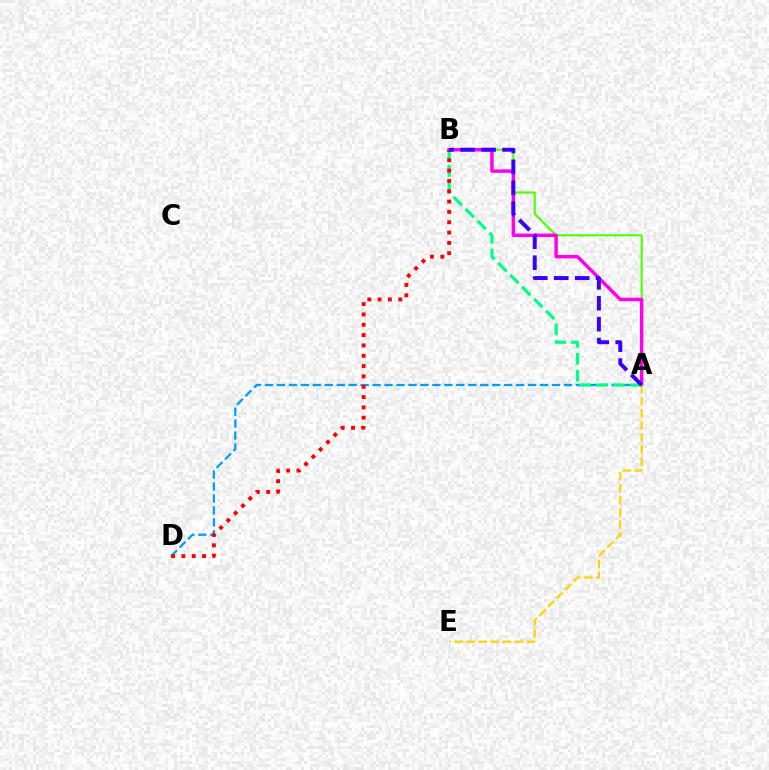{('A', 'B'): [{'color': '#4fff00', 'line_style': 'solid', 'thickness': 1.51}, {'color': '#ff00ed', 'line_style': 'solid', 'thickness': 2.47}, {'color': '#00ff86', 'line_style': 'dashed', 'thickness': 2.3}, {'color': '#3700ff', 'line_style': 'dashed', 'thickness': 2.84}], ('A', 'E'): [{'color': '#ffd500', 'line_style': 'dashed', 'thickness': 1.64}], ('A', 'D'): [{'color': '#009eff', 'line_style': 'dashed', 'thickness': 1.62}], ('B', 'D'): [{'color': '#ff0000', 'line_style': 'dotted', 'thickness': 2.81}]}